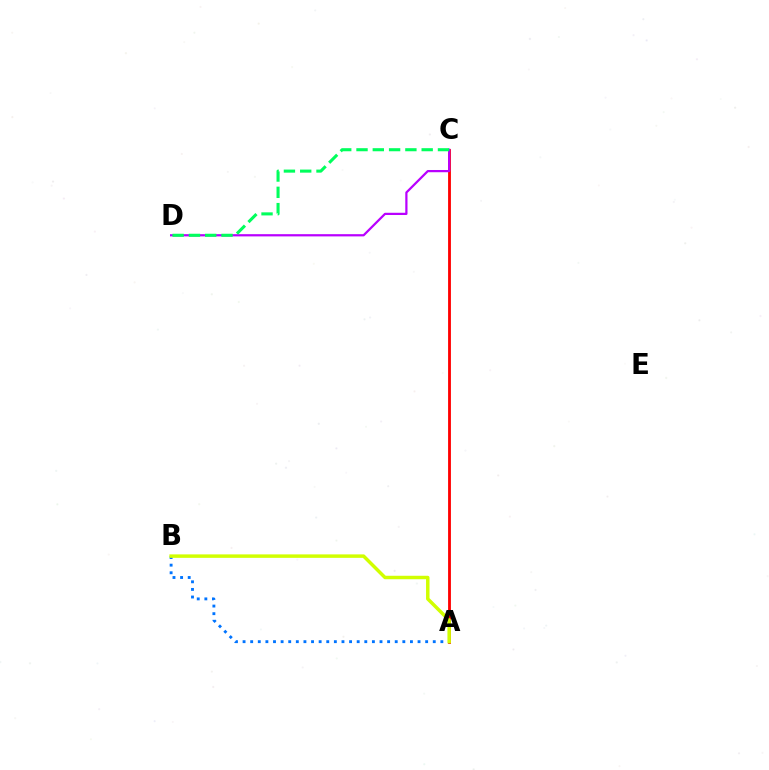{('A', 'C'): [{'color': '#ff0000', 'line_style': 'solid', 'thickness': 2.04}], ('C', 'D'): [{'color': '#b900ff', 'line_style': 'solid', 'thickness': 1.6}, {'color': '#00ff5c', 'line_style': 'dashed', 'thickness': 2.21}], ('A', 'B'): [{'color': '#0074ff', 'line_style': 'dotted', 'thickness': 2.07}, {'color': '#d1ff00', 'line_style': 'solid', 'thickness': 2.5}]}